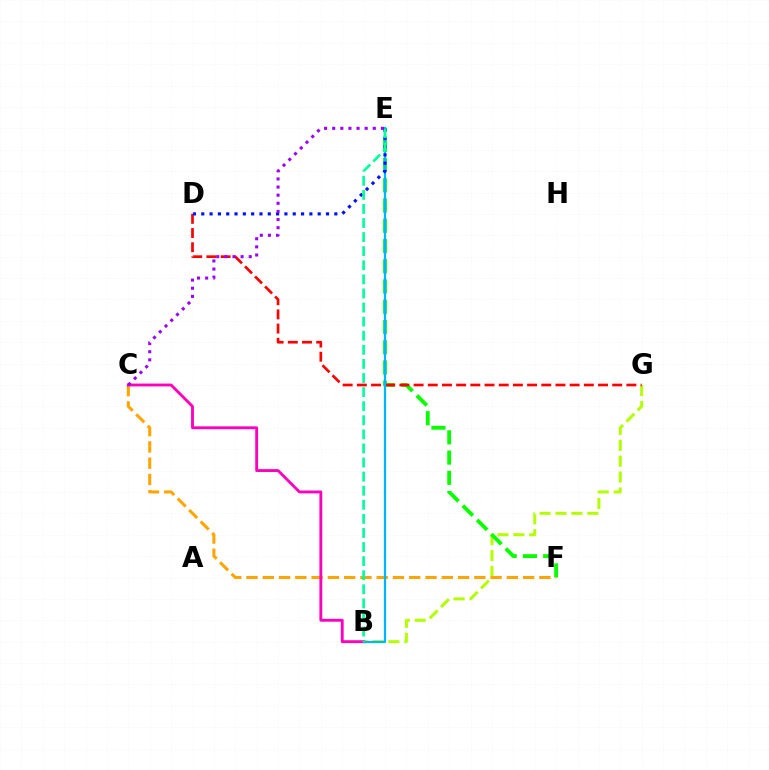{('B', 'G'): [{'color': '#b3ff00', 'line_style': 'dashed', 'thickness': 2.16}], ('E', 'F'): [{'color': '#08ff00', 'line_style': 'dashed', 'thickness': 2.75}], ('C', 'F'): [{'color': '#ffa500', 'line_style': 'dashed', 'thickness': 2.21}], ('D', 'G'): [{'color': '#ff0000', 'line_style': 'dashed', 'thickness': 1.93}], ('B', 'C'): [{'color': '#ff00bd', 'line_style': 'solid', 'thickness': 2.06}], ('B', 'E'): [{'color': '#00b5ff', 'line_style': 'solid', 'thickness': 1.63}, {'color': '#00ff9d', 'line_style': 'dashed', 'thickness': 1.91}], ('D', 'E'): [{'color': '#0010ff', 'line_style': 'dotted', 'thickness': 2.26}], ('C', 'E'): [{'color': '#9b00ff', 'line_style': 'dotted', 'thickness': 2.21}]}